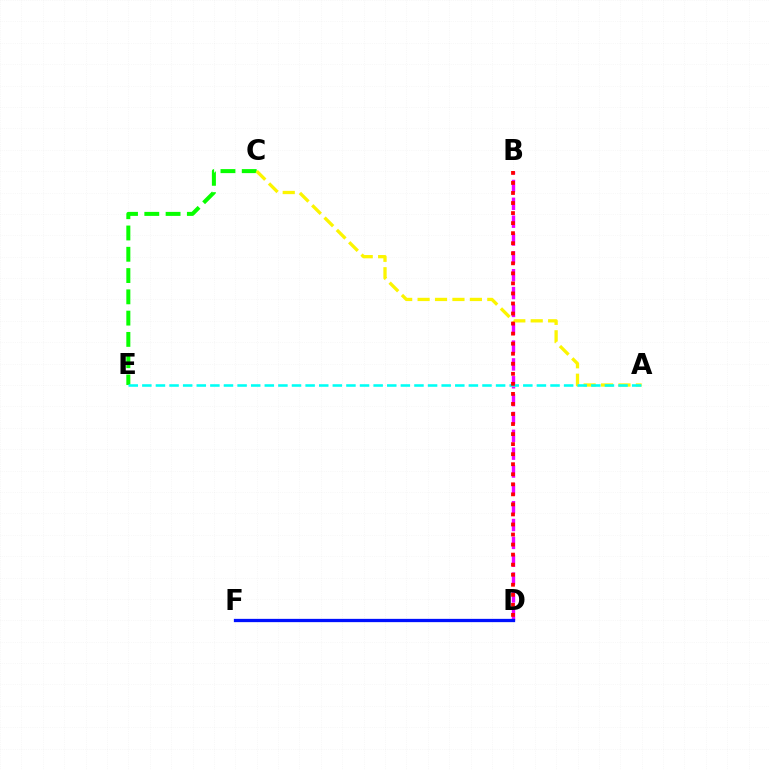{('C', 'E'): [{'color': '#08ff00', 'line_style': 'dashed', 'thickness': 2.89}], ('B', 'D'): [{'color': '#ee00ff', 'line_style': 'dashed', 'thickness': 2.42}, {'color': '#ff0000', 'line_style': 'dotted', 'thickness': 2.73}], ('A', 'C'): [{'color': '#fcf500', 'line_style': 'dashed', 'thickness': 2.37}], ('D', 'F'): [{'color': '#0010ff', 'line_style': 'solid', 'thickness': 2.36}], ('A', 'E'): [{'color': '#00fff6', 'line_style': 'dashed', 'thickness': 1.85}]}